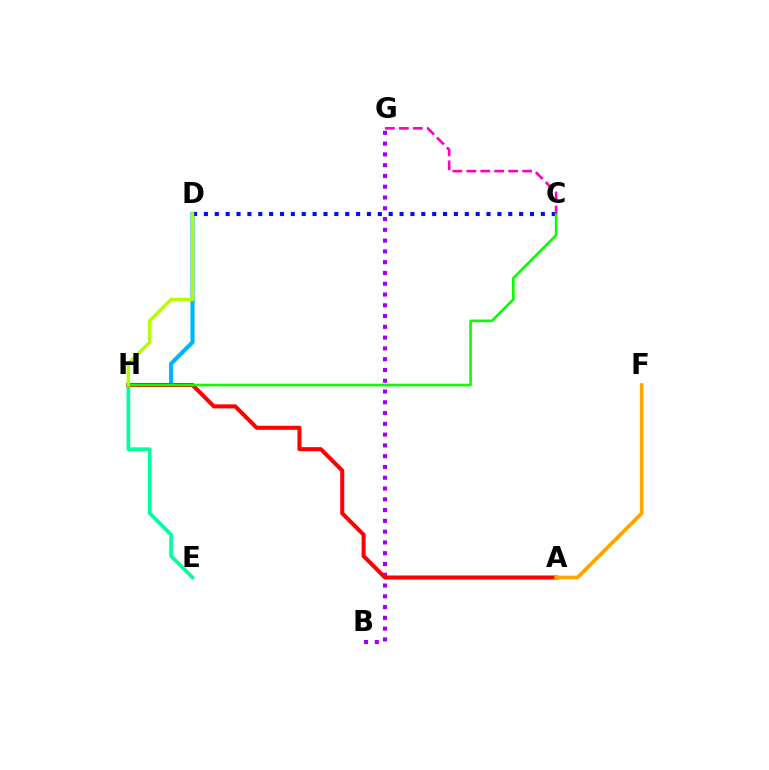{('B', 'G'): [{'color': '#9b00ff', 'line_style': 'dotted', 'thickness': 2.93}], ('D', 'H'): [{'color': '#00b5ff', 'line_style': 'solid', 'thickness': 2.99}, {'color': '#b3ff00', 'line_style': 'solid', 'thickness': 2.44}], ('E', 'H'): [{'color': '#00ff9d', 'line_style': 'solid', 'thickness': 2.63}], ('C', 'D'): [{'color': '#0010ff', 'line_style': 'dotted', 'thickness': 2.95}], ('A', 'H'): [{'color': '#ff0000', 'line_style': 'solid', 'thickness': 2.9}], ('C', 'H'): [{'color': '#08ff00', 'line_style': 'solid', 'thickness': 1.9}], ('A', 'F'): [{'color': '#ffa500', 'line_style': 'solid', 'thickness': 2.66}], ('C', 'G'): [{'color': '#ff00bd', 'line_style': 'dashed', 'thickness': 1.9}]}